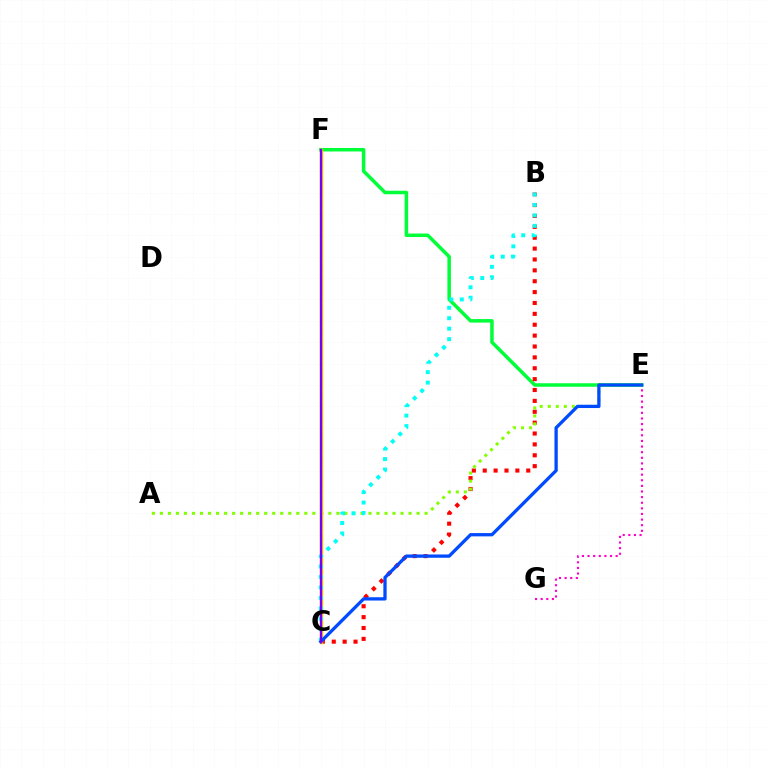{('E', 'F'): [{'color': '#00ff39', 'line_style': 'solid', 'thickness': 2.53}], ('B', 'C'): [{'color': '#ff0000', 'line_style': 'dotted', 'thickness': 2.96}, {'color': '#00fff6', 'line_style': 'dotted', 'thickness': 2.84}], ('A', 'E'): [{'color': '#84ff00', 'line_style': 'dotted', 'thickness': 2.18}], ('C', 'F'): [{'color': '#ffbd00', 'line_style': 'solid', 'thickness': 2.48}, {'color': '#7200ff', 'line_style': 'solid', 'thickness': 1.6}], ('E', 'G'): [{'color': '#ff00cf', 'line_style': 'dotted', 'thickness': 1.53}], ('C', 'E'): [{'color': '#004bff', 'line_style': 'solid', 'thickness': 2.36}]}